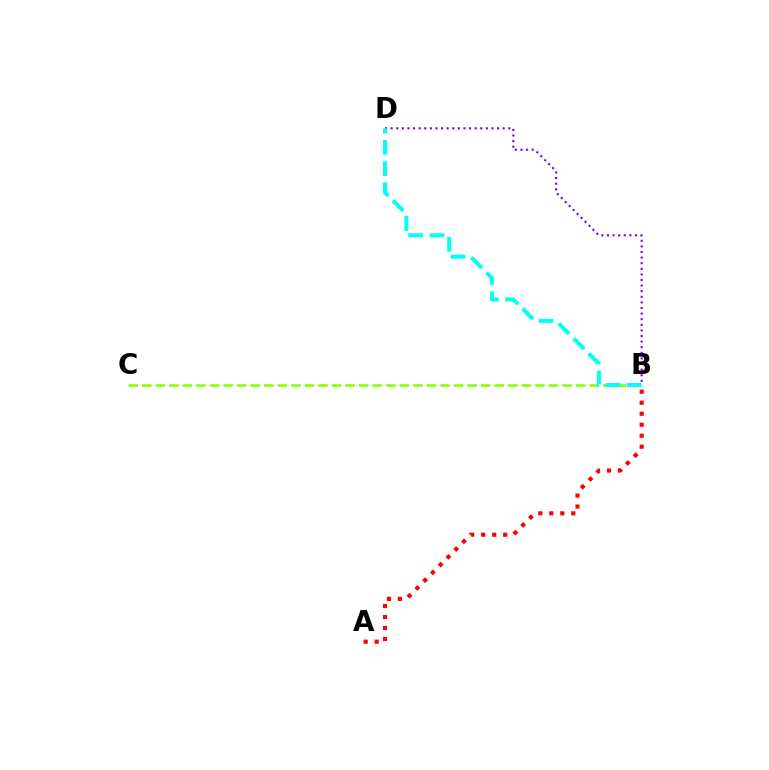{('A', 'B'): [{'color': '#ff0000', 'line_style': 'dotted', 'thickness': 2.99}], ('B', 'C'): [{'color': '#84ff00', 'line_style': 'dashed', 'thickness': 1.84}], ('B', 'D'): [{'color': '#7200ff', 'line_style': 'dotted', 'thickness': 1.52}, {'color': '#00fff6', 'line_style': 'dashed', 'thickness': 2.88}]}